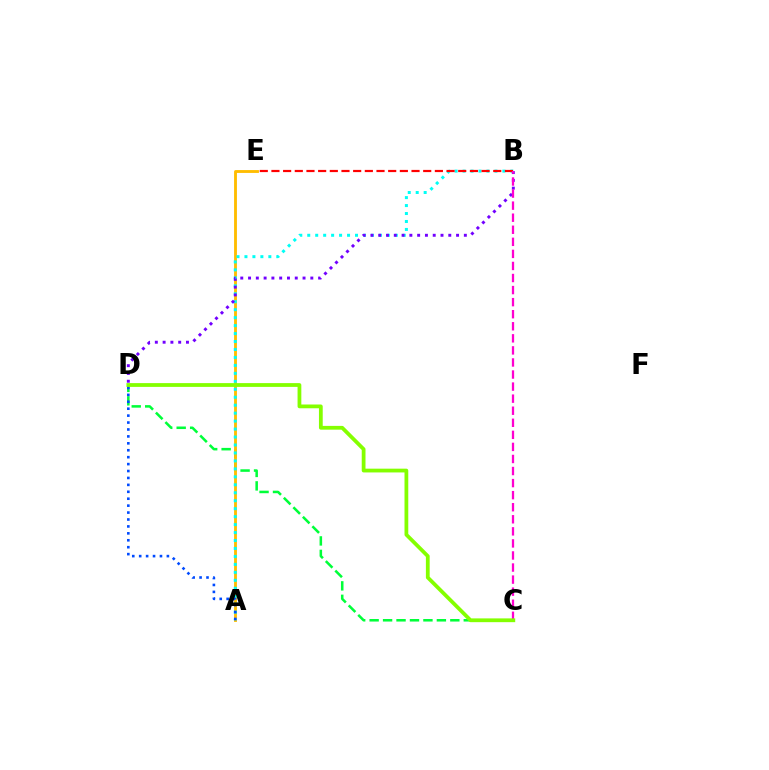{('C', 'D'): [{'color': '#00ff39', 'line_style': 'dashed', 'thickness': 1.83}, {'color': '#84ff00', 'line_style': 'solid', 'thickness': 2.72}], ('A', 'E'): [{'color': '#ffbd00', 'line_style': 'solid', 'thickness': 2.05}], ('A', 'B'): [{'color': '#00fff6', 'line_style': 'dotted', 'thickness': 2.16}], ('B', 'D'): [{'color': '#7200ff', 'line_style': 'dotted', 'thickness': 2.11}], ('A', 'D'): [{'color': '#004bff', 'line_style': 'dotted', 'thickness': 1.88}], ('B', 'E'): [{'color': '#ff0000', 'line_style': 'dashed', 'thickness': 1.59}], ('B', 'C'): [{'color': '#ff00cf', 'line_style': 'dashed', 'thickness': 1.64}]}